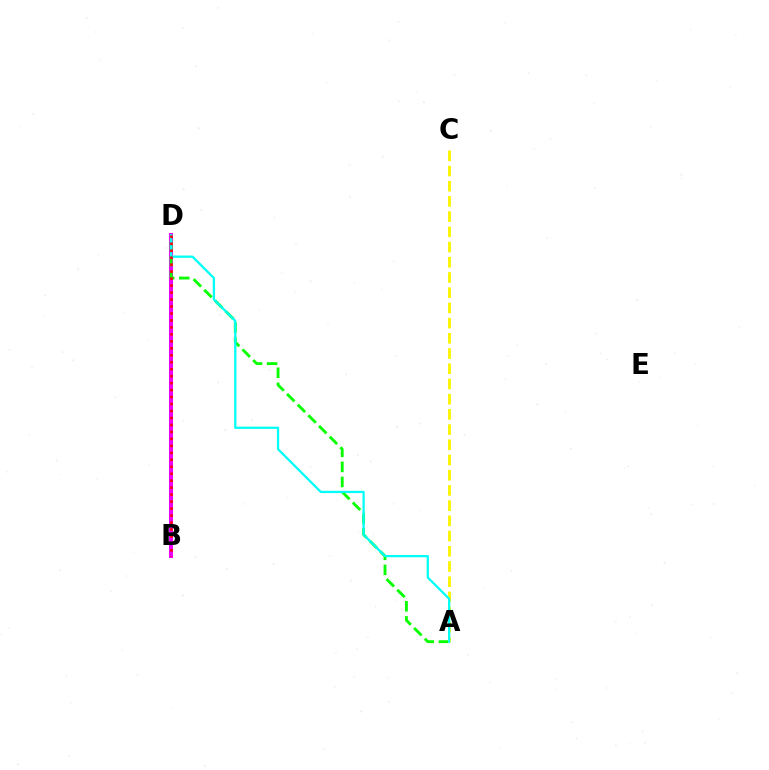{('B', 'D'): [{'color': '#0010ff', 'line_style': 'dotted', 'thickness': 2.89}, {'color': '#ee00ff', 'line_style': 'solid', 'thickness': 2.92}, {'color': '#ff0000', 'line_style': 'dotted', 'thickness': 1.89}], ('A', 'D'): [{'color': '#08ff00', 'line_style': 'dashed', 'thickness': 2.05}, {'color': '#00fff6', 'line_style': 'solid', 'thickness': 1.63}], ('A', 'C'): [{'color': '#fcf500', 'line_style': 'dashed', 'thickness': 2.07}]}